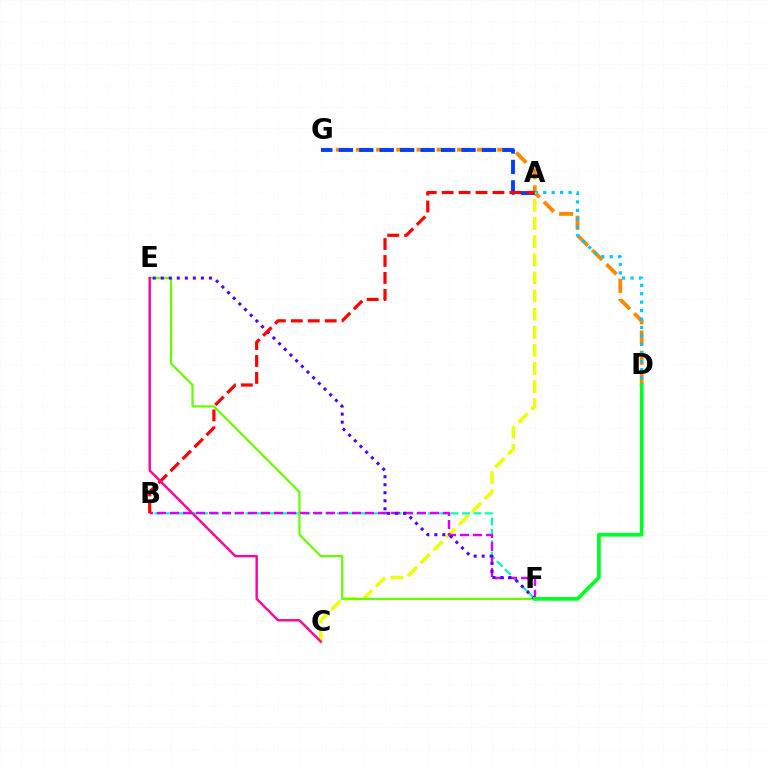{('D', 'G'): [{'color': '#ff8800', 'line_style': 'dashed', 'thickness': 2.74}], ('B', 'F'): [{'color': '#00ffaf', 'line_style': 'dashed', 'thickness': 1.55}, {'color': '#d600ff', 'line_style': 'dashed', 'thickness': 1.77}], ('A', 'G'): [{'color': '#003fff', 'line_style': 'dashed', 'thickness': 2.78}], ('A', 'D'): [{'color': '#00c7ff', 'line_style': 'dotted', 'thickness': 2.29}], ('A', 'C'): [{'color': '#eeff00', 'line_style': 'dashed', 'thickness': 2.46}], ('E', 'F'): [{'color': '#66ff00', 'line_style': 'solid', 'thickness': 1.6}, {'color': '#4f00ff', 'line_style': 'dotted', 'thickness': 2.18}], ('A', 'B'): [{'color': '#ff0000', 'line_style': 'dashed', 'thickness': 2.3}], ('D', 'F'): [{'color': '#00ff27', 'line_style': 'solid', 'thickness': 2.69}], ('C', 'E'): [{'color': '#ff00a0', 'line_style': 'solid', 'thickness': 1.72}]}